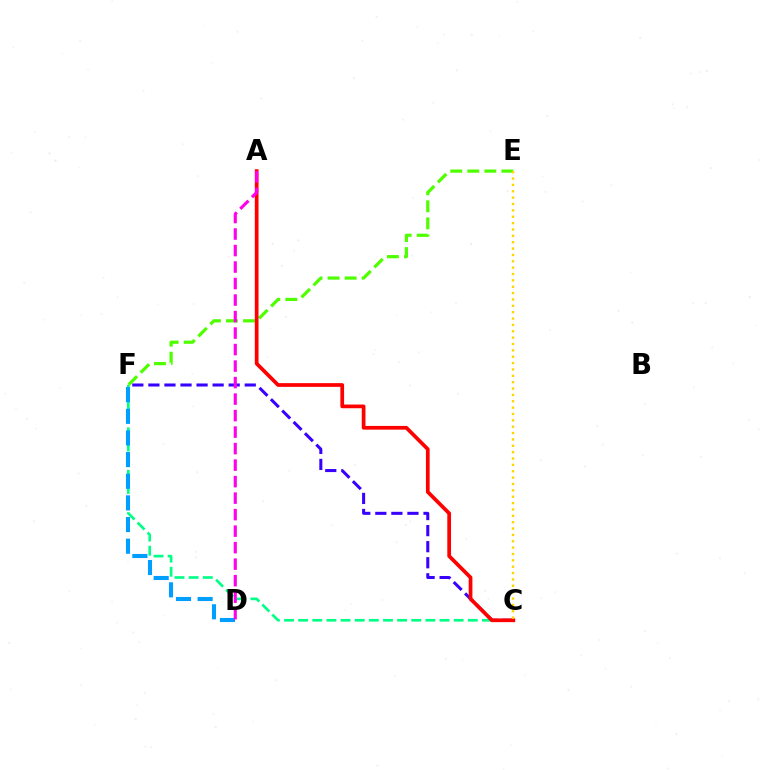{('C', 'F'): [{'color': '#00ff86', 'line_style': 'dashed', 'thickness': 1.92}, {'color': '#3700ff', 'line_style': 'dashed', 'thickness': 2.18}], ('E', 'F'): [{'color': '#4fff00', 'line_style': 'dashed', 'thickness': 2.32}], ('D', 'F'): [{'color': '#009eff', 'line_style': 'dashed', 'thickness': 2.94}], ('A', 'C'): [{'color': '#ff0000', 'line_style': 'solid', 'thickness': 2.68}], ('C', 'E'): [{'color': '#ffd500', 'line_style': 'dotted', 'thickness': 1.73}], ('A', 'D'): [{'color': '#ff00ed', 'line_style': 'dashed', 'thickness': 2.24}]}